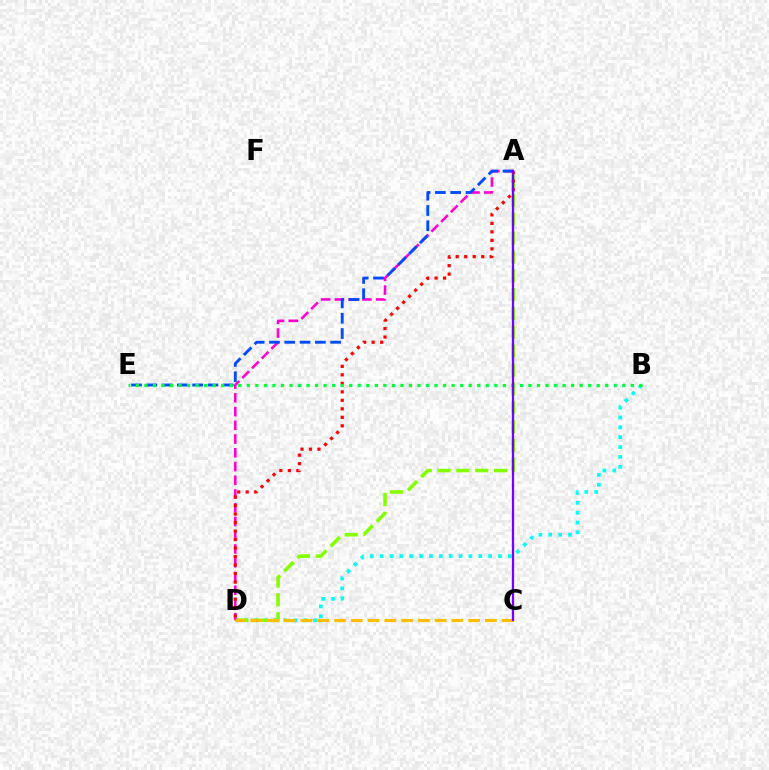{('B', 'D'): [{'color': '#00fff6', 'line_style': 'dotted', 'thickness': 2.68}], ('A', 'D'): [{'color': '#84ff00', 'line_style': 'dashed', 'thickness': 2.56}, {'color': '#ff00cf', 'line_style': 'dashed', 'thickness': 1.87}, {'color': '#ff0000', 'line_style': 'dotted', 'thickness': 2.31}], ('A', 'E'): [{'color': '#004bff', 'line_style': 'dashed', 'thickness': 2.08}], ('B', 'E'): [{'color': '#00ff39', 'line_style': 'dotted', 'thickness': 2.32}], ('C', 'D'): [{'color': '#ffbd00', 'line_style': 'dashed', 'thickness': 2.28}], ('A', 'C'): [{'color': '#7200ff', 'line_style': 'solid', 'thickness': 1.64}]}